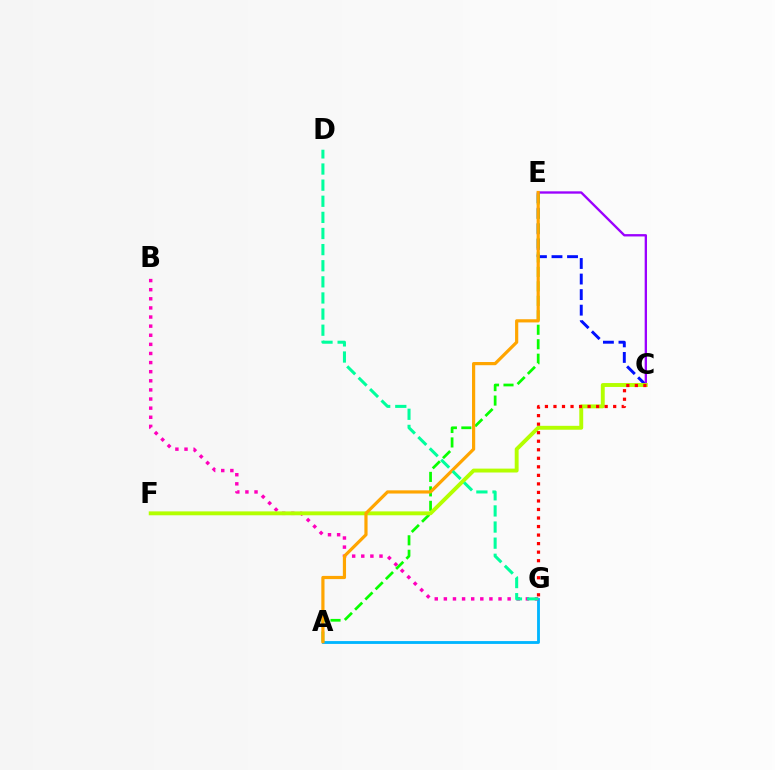{('A', 'G'): [{'color': '#00b5ff', 'line_style': 'solid', 'thickness': 2.05}], ('C', 'E'): [{'color': '#0010ff', 'line_style': 'dashed', 'thickness': 2.11}, {'color': '#9b00ff', 'line_style': 'solid', 'thickness': 1.69}], ('B', 'G'): [{'color': '#ff00bd', 'line_style': 'dotted', 'thickness': 2.48}], ('A', 'E'): [{'color': '#08ff00', 'line_style': 'dashed', 'thickness': 1.97}, {'color': '#ffa500', 'line_style': 'solid', 'thickness': 2.3}], ('C', 'F'): [{'color': '#b3ff00', 'line_style': 'solid', 'thickness': 2.81}], ('C', 'G'): [{'color': '#ff0000', 'line_style': 'dotted', 'thickness': 2.32}], ('D', 'G'): [{'color': '#00ff9d', 'line_style': 'dashed', 'thickness': 2.19}]}